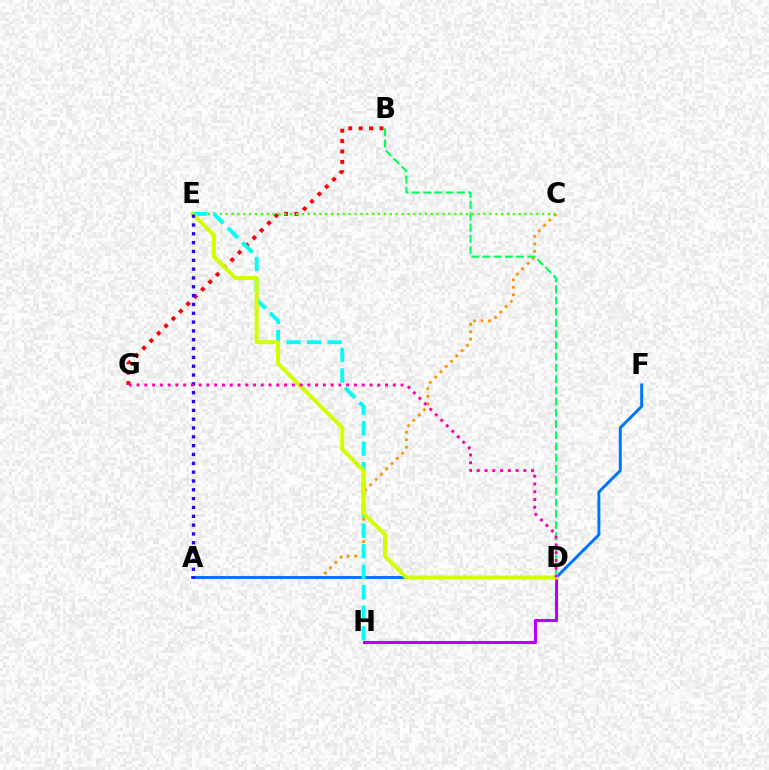{('B', 'G'): [{'color': '#ff0000', 'line_style': 'dotted', 'thickness': 2.82}], ('A', 'C'): [{'color': '#ff9400', 'line_style': 'dotted', 'thickness': 2.03}], ('C', 'E'): [{'color': '#3dff00', 'line_style': 'dotted', 'thickness': 1.59}], ('A', 'F'): [{'color': '#0074ff', 'line_style': 'solid', 'thickness': 2.12}], ('E', 'H'): [{'color': '#00fff6', 'line_style': 'dashed', 'thickness': 2.79}], ('B', 'D'): [{'color': '#00ff5c', 'line_style': 'dashed', 'thickness': 1.53}], ('D', 'H'): [{'color': '#b900ff', 'line_style': 'solid', 'thickness': 2.21}], ('D', 'E'): [{'color': '#d1ff00', 'line_style': 'solid', 'thickness': 2.9}], ('A', 'E'): [{'color': '#2500ff', 'line_style': 'dotted', 'thickness': 2.4}], ('D', 'G'): [{'color': '#ff00ac', 'line_style': 'dotted', 'thickness': 2.11}]}